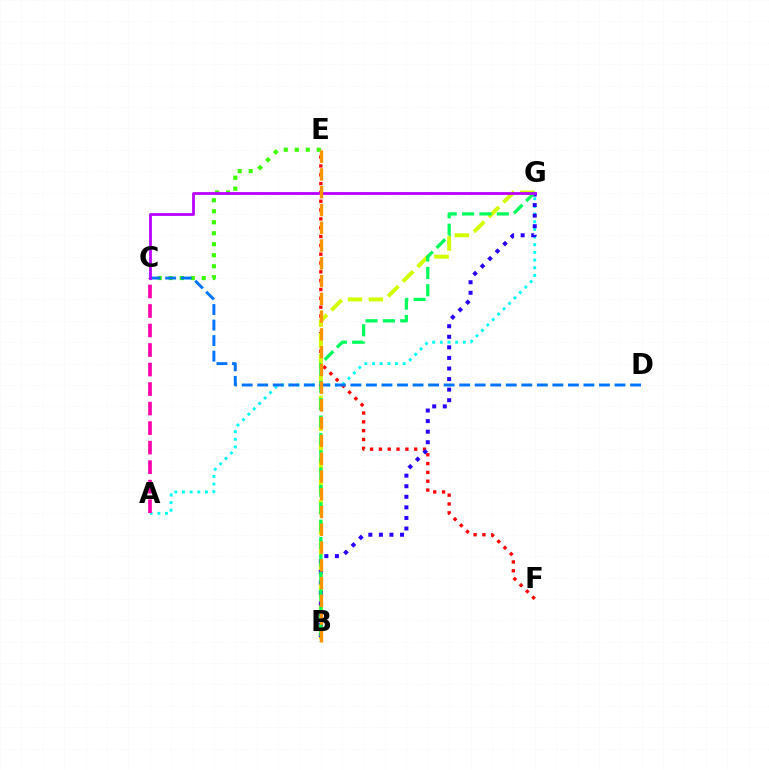{('E', 'F'): [{'color': '#ff0000', 'line_style': 'dotted', 'thickness': 2.4}], ('A', 'G'): [{'color': '#00fff6', 'line_style': 'dotted', 'thickness': 2.08}], ('C', 'E'): [{'color': '#3dff00', 'line_style': 'dotted', 'thickness': 2.99}], ('B', 'G'): [{'color': '#d1ff00', 'line_style': 'dashed', 'thickness': 2.83}, {'color': '#2500ff', 'line_style': 'dotted', 'thickness': 2.87}, {'color': '#00ff5c', 'line_style': 'dashed', 'thickness': 2.36}], ('A', 'C'): [{'color': '#ff00ac', 'line_style': 'dashed', 'thickness': 2.65}], ('C', 'D'): [{'color': '#0074ff', 'line_style': 'dashed', 'thickness': 2.11}], ('C', 'G'): [{'color': '#b900ff', 'line_style': 'solid', 'thickness': 2.0}], ('B', 'E'): [{'color': '#ff9400', 'line_style': 'dashed', 'thickness': 2.41}]}